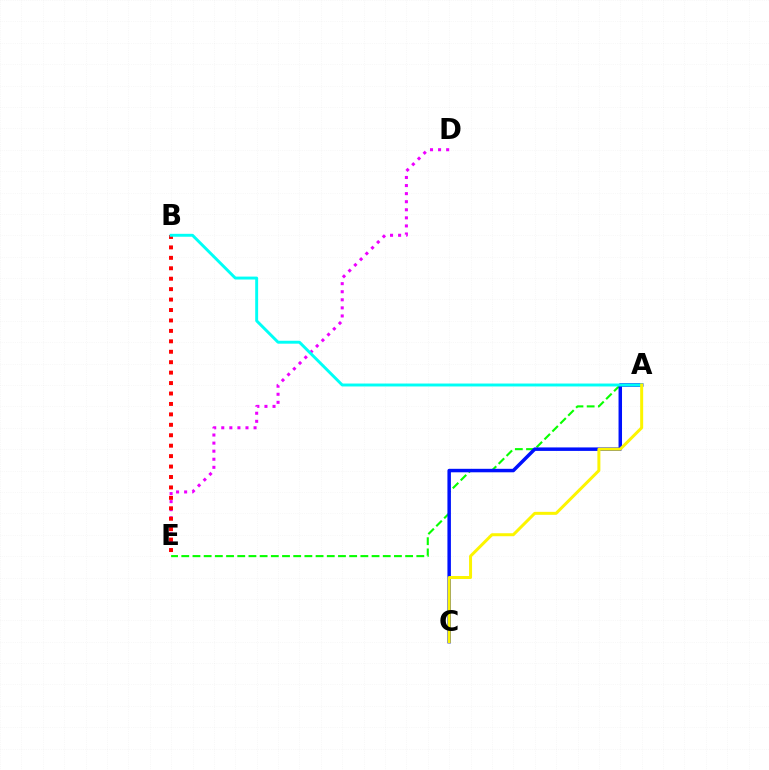{('A', 'E'): [{'color': '#08ff00', 'line_style': 'dashed', 'thickness': 1.52}], ('A', 'C'): [{'color': '#0010ff', 'line_style': 'solid', 'thickness': 2.51}, {'color': '#fcf500', 'line_style': 'solid', 'thickness': 2.15}], ('D', 'E'): [{'color': '#ee00ff', 'line_style': 'dotted', 'thickness': 2.19}], ('B', 'E'): [{'color': '#ff0000', 'line_style': 'dotted', 'thickness': 2.84}], ('A', 'B'): [{'color': '#00fff6', 'line_style': 'solid', 'thickness': 2.11}]}